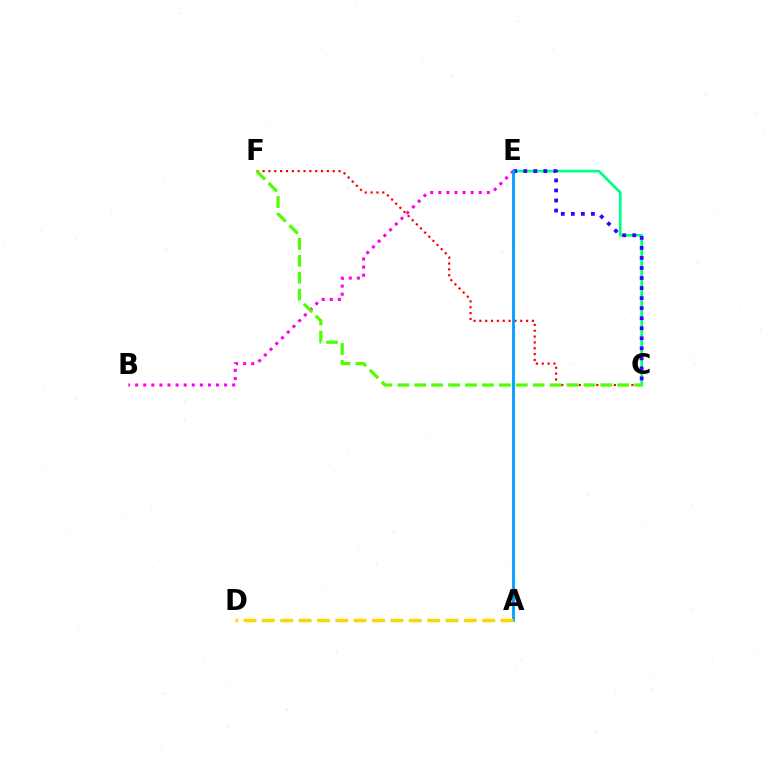{('C', 'E'): [{'color': '#00ff86', 'line_style': 'solid', 'thickness': 1.92}, {'color': '#3700ff', 'line_style': 'dotted', 'thickness': 2.73}], ('B', 'E'): [{'color': '#ff00ed', 'line_style': 'dotted', 'thickness': 2.2}], ('C', 'F'): [{'color': '#ff0000', 'line_style': 'dotted', 'thickness': 1.59}, {'color': '#4fff00', 'line_style': 'dashed', 'thickness': 2.3}], ('A', 'E'): [{'color': '#009eff', 'line_style': 'solid', 'thickness': 2.03}], ('A', 'D'): [{'color': '#ffd500', 'line_style': 'dashed', 'thickness': 2.49}]}